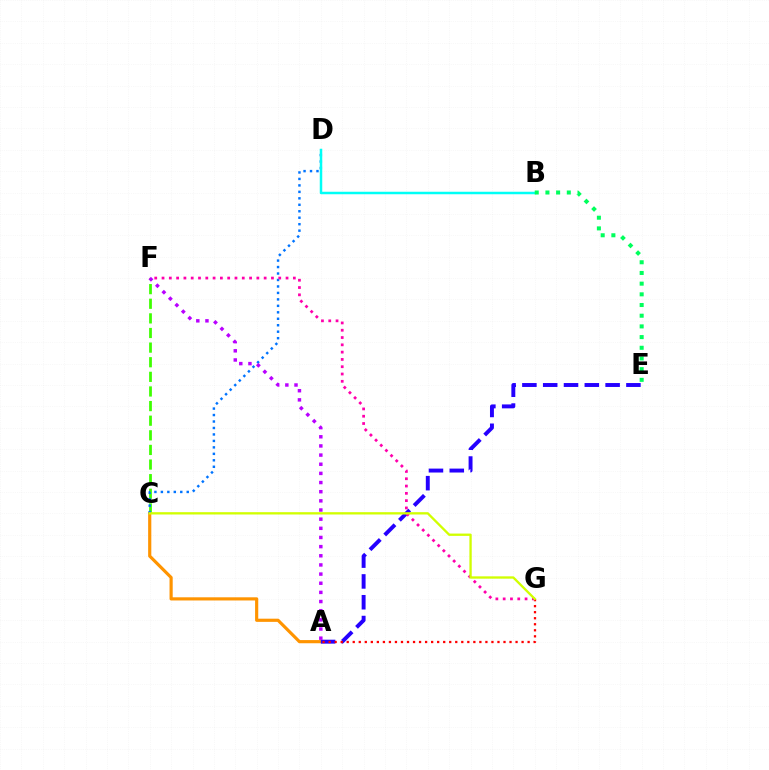{('A', 'C'): [{'color': '#ff9400', 'line_style': 'solid', 'thickness': 2.28}], ('A', 'E'): [{'color': '#2500ff', 'line_style': 'dashed', 'thickness': 2.83}], ('C', 'F'): [{'color': '#3dff00', 'line_style': 'dashed', 'thickness': 1.99}], ('C', 'D'): [{'color': '#0074ff', 'line_style': 'dotted', 'thickness': 1.76}], ('B', 'D'): [{'color': '#00fff6', 'line_style': 'solid', 'thickness': 1.8}], ('B', 'E'): [{'color': '#00ff5c', 'line_style': 'dotted', 'thickness': 2.9}], ('A', 'G'): [{'color': '#ff0000', 'line_style': 'dotted', 'thickness': 1.64}], ('F', 'G'): [{'color': '#ff00ac', 'line_style': 'dotted', 'thickness': 1.98}], ('C', 'G'): [{'color': '#d1ff00', 'line_style': 'solid', 'thickness': 1.67}], ('A', 'F'): [{'color': '#b900ff', 'line_style': 'dotted', 'thickness': 2.49}]}